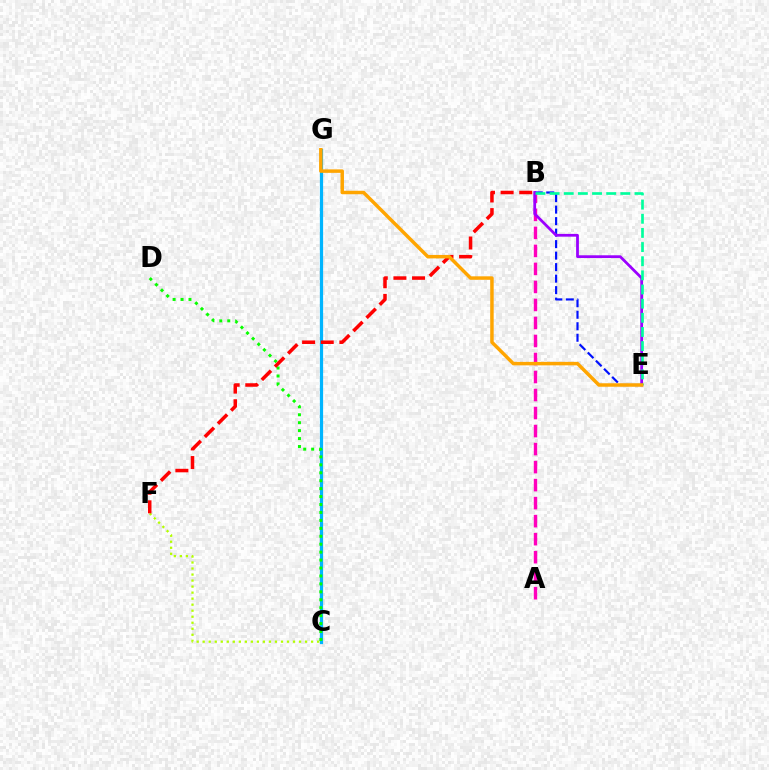{('A', 'B'): [{'color': '#ff00bd', 'line_style': 'dashed', 'thickness': 2.45}], ('B', 'E'): [{'color': '#0010ff', 'line_style': 'dashed', 'thickness': 1.56}, {'color': '#9b00ff', 'line_style': 'solid', 'thickness': 1.99}, {'color': '#00ff9d', 'line_style': 'dashed', 'thickness': 1.92}], ('C', 'G'): [{'color': '#00b5ff', 'line_style': 'solid', 'thickness': 2.32}], ('C', 'F'): [{'color': '#b3ff00', 'line_style': 'dotted', 'thickness': 1.64}], ('C', 'D'): [{'color': '#08ff00', 'line_style': 'dotted', 'thickness': 2.16}], ('B', 'F'): [{'color': '#ff0000', 'line_style': 'dashed', 'thickness': 2.53}], ('E', 'G'): [{'color': '#ffa500', 'line_style': 'solid', 'thickness': 2.5}]}